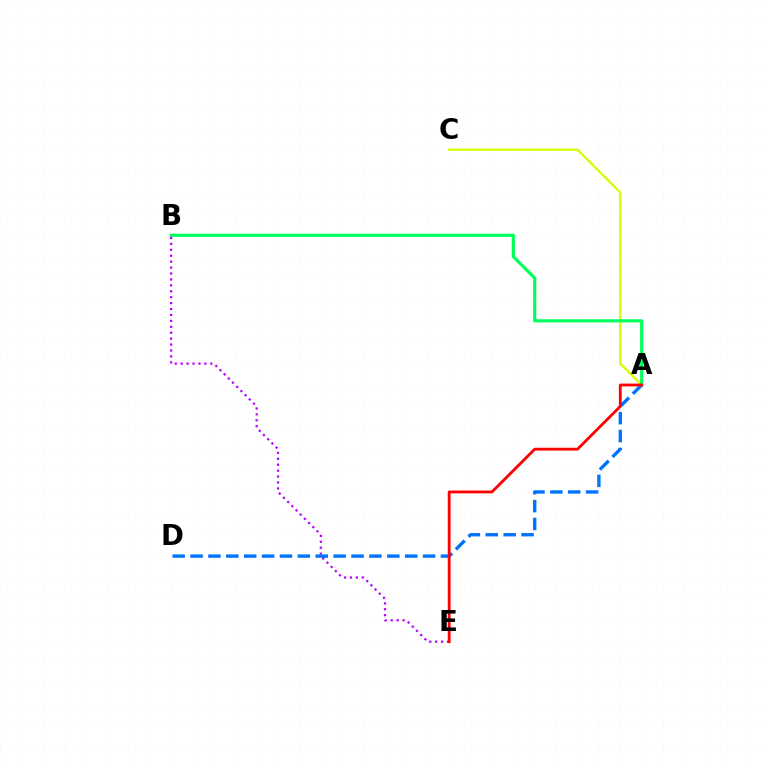{('A', 'C'): [{'color': '#d1ff00', 'line_style': 'solid', 'thickness': 1.66}], ('A', 'B'): [{'color': '#00ff5c', 'line_style': 'solid', 'thickness': 2.26}], ('B', 'E'): [{'color': '#b900ff', 'line_style': 'dotted', 'thickness': 1.61}], ('A', 'D'): [{'color': '#0074ff', 'line_style': 'dashed', 'thickness': 2.43}], ('A', 'E'): [{'color': '#ff0000', 'line_style': 'solid', 'thickness': 2.03}]}